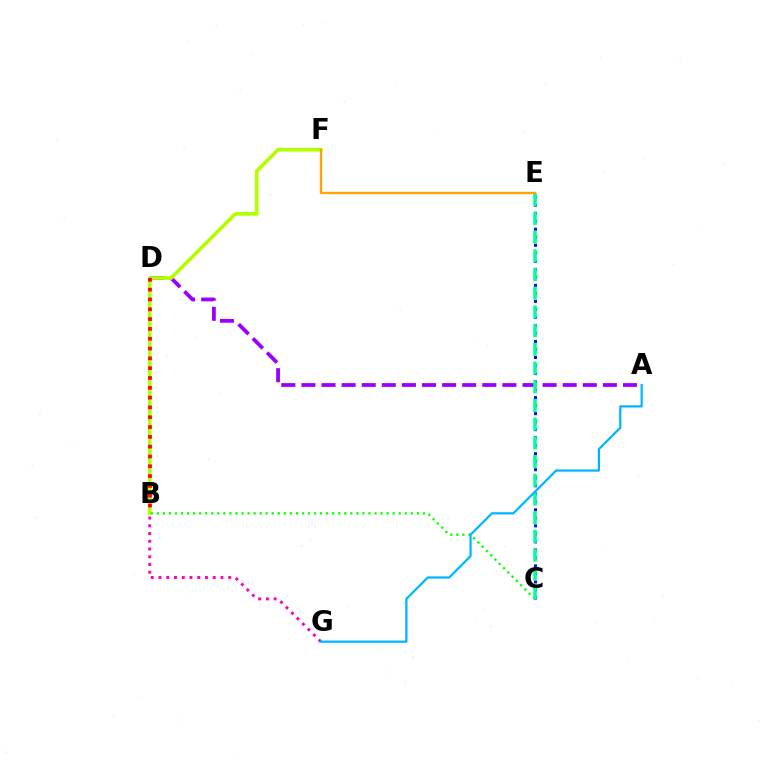{('A', 'D'): [{'color': '#9b00ff', 'line_style': 'dashed', 'thickness': 2.73}], ('C', 'E'): [{'color': '#0010ff', 'line_style': 'dotted', 'thickness': 2.18}, {'color': '#00ff9d', 'line_style': 'dashed', 'thickness': 2.54}], ('B', 'F'): [{'color': '#b3ff00', 'line_style': 'solid', 'thickness': 2.63}], ('B', 'C'): [{'color': '#08ff00', 'line_style': 'dotted', 'thickness': 1.64}], ('B', 'D'): [{'color': '#ff0000', 'line_style': 'dotted', 'thickness': 2.67}], ('B', 'G'): [{'color': '#ff00bd', 'line_style': 'dotted', 'thickness': 2.11}], ('E', 'F'): [{'color': '#ffa500', 'line_style': 'solid', 'thickness': 1.7}], ('A', 'G'): [{'color': '#00b5ff', 'line_style': 'solid', 'thickness': 1.6}]}